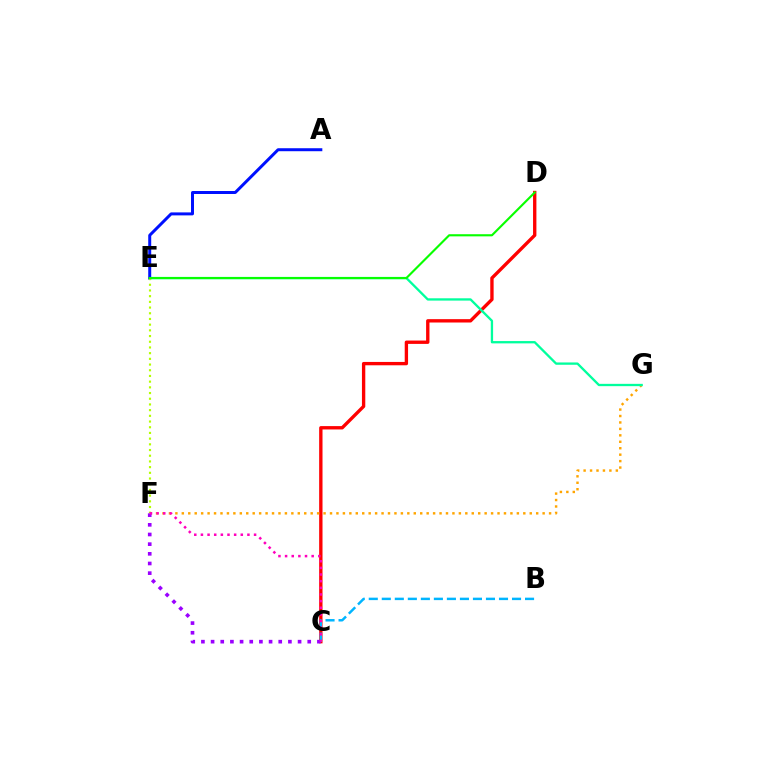{('C', 'D'): [{'color': '#ff0000', 'line_style': 'solid', 'thickness': 2.41}], ('F', 'G'): [{'color': '#ffa500', 'line_style': 'dotted', 'thickness': 1.75}], ('B', 'C'): [{'color': '#00b5ff', 'line_style': 'dashed', 'thickness': 1.77}], ('E', 'G'): [{'color': '#00ff9d', 'line_style': 'solid', 'thickness': 1.67}], ('A', 'E'): [{'color': '#0010ff', 'line_style': 'solid', 'thickness': 2.15}], ('E', 'F'): [{'color': '#b3ff00', 'line_style': 'dotted', 'thickness': 1.55}], ('C', 'F'): [{'color': '#9b00ff', 'line_style': 'dotted', 'thickness': 2.63}, {'color': '#ff00bd', 'line_style': 'dotted', 'thickness': 1.81}], ('D', 'E'): [{'color': '#08ff00', 'line_style': 'solid', 'thickness': 1.53}]}